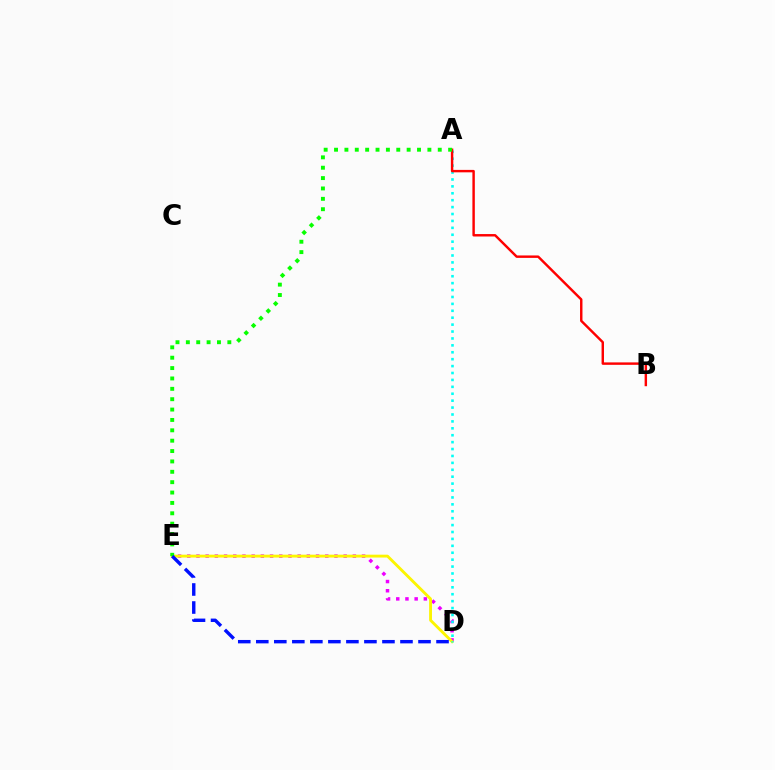{('D', 'E'): [{'color': '#ee00ff', 'line_style': 'dotted', 'thickness': 2.5}, {'color': '#fcf500', 'line_style': 'solid', 'thickness': 2.06}, {'color': '#0010ff', 'line_style': 'dashed', 'thickness': 2.45}], ('A', 'D'): [{'color': '#00fff6', 'line_style': 'dotted', 'thickness': 1.88}], ('A', 'B'): [{'color': '#ff0000', 'line_style': 'solid', 'thickness': 1.75}], ('A', 'E'): [{'color': '#08ff00', 'line_style': 'dotted', 'thickness': 2.82}]}